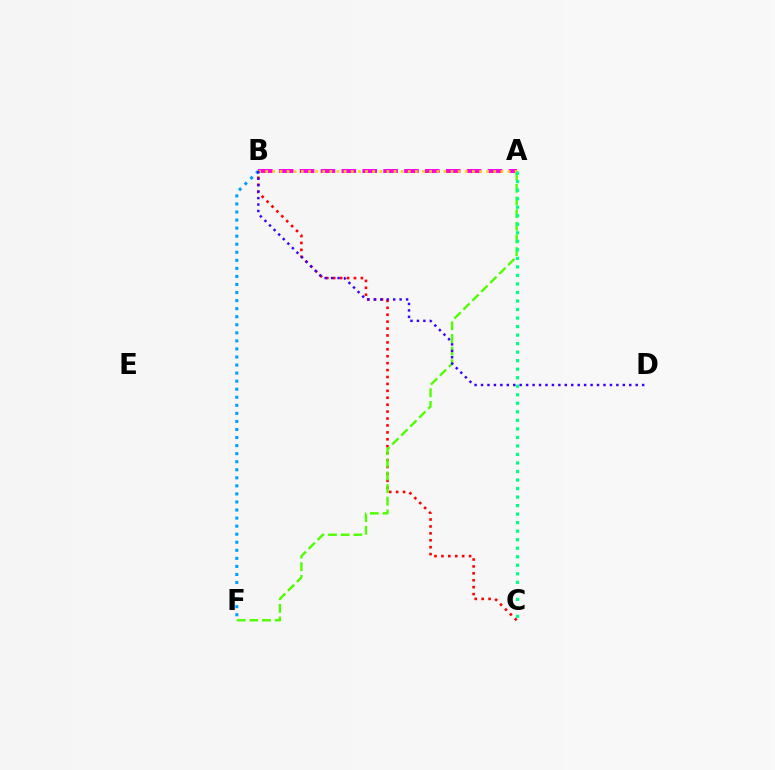{('A', 'B'): [{'color': '#ff00ed', 'line_style': 'dashed', 'thickness': 2.84}, {'color': '#ffd500', 'line_style': 'dotted', 'thickness': 1.94}], ('B', 'C'): [{'color': '#ff0000', 'line_style': 'dotted', 'thickness': 1.88}], ('A', 'F'): [{'color': '#4fff00', 'line_style': 'dashed', 'thickness': 1.72}], ('B', 'F'): [{'color': '#009eff', 'line_style': 'dotted', 'thickness': 2.19}], ('A', 'C'): [{'color': '#00ff86', 'line_style': 'dotted', 'thickness': 2.32}], ('B', 'D'): [{'color': '#3700ff', 'line_style': 'dotted', 'thickness': 1.75}]}